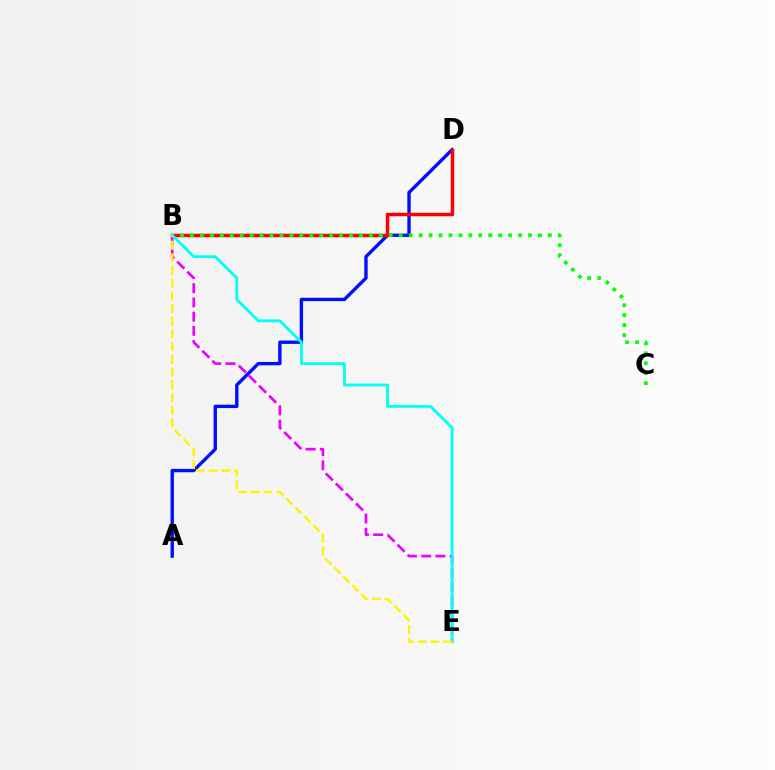{('B', 'E'): [{'color': '#ee00ff', 'line_style': 'dashed', 'thickness': 1.93}, {'color': '#00fff6', 'line_style': 'solid', 'thickness': 2.04}, {'color': '#fcf500', 'line_style': 'dashed', 'thickness': 1.72}], ('A', 'D'): [{'color': '#0010ff', 'line_style': 'solid', 'thickness': 2.43}], ('B', 'D'): [{'color': '#ff0000', 'line_style': 'solid', 'thickness': 2.48}], ('B', 'C'): [{'color': '#08ff00', 'line_style': 'dotted', 'thickness': 2.7}]}